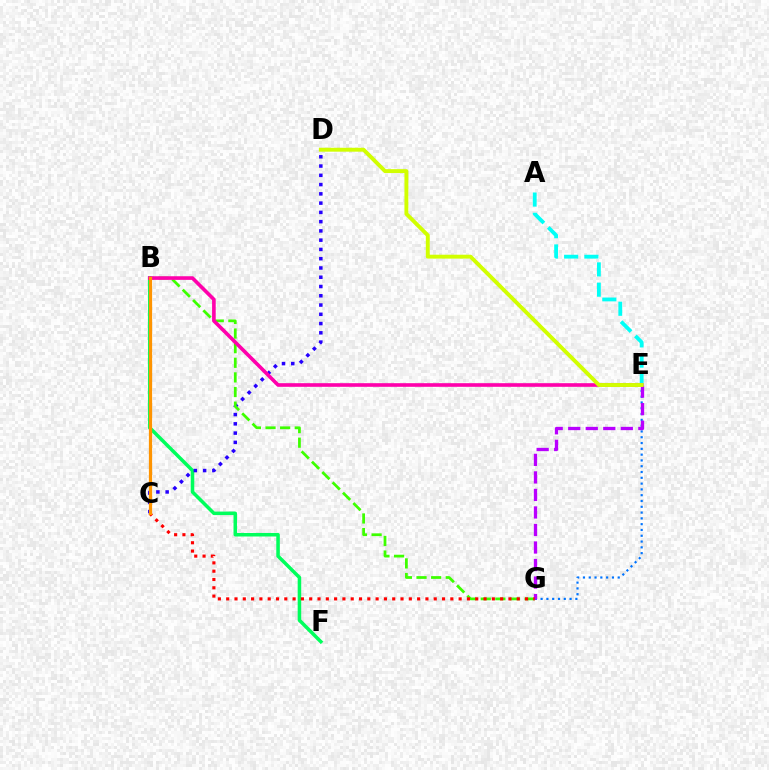{('A', 'E'): [{'color': '#00fff6', 'line_style': 'dashed', 'thickness': 2.75}], ('B', 'F'): [{'color': '#00ff5c', 'line_style': 'solid', 'thickness': 2.54}], ('C', 'D'): [{'color': '#2500ff', 'line_style': 'dotted', 'thickness': 2.52}], ('B', 'G'): [{'color': '#3dff00', 'line_style': 'dashed', 'thickness': 1.99}], ('B', 'E'): [{'color': '#ff00ac', 'line_style': 'solid', 'thickness': 2.61}], ('E', 'G'): [{'color': '#0074ff', 'line_style': 'dotted', 'thickness': 1.57}, {'color': '#b900ff', 'line_style': 'dashed', 'thickness': 2.38}], ('D', 'E'): [{'color': '#d1ff00', 'line_style': 'solid', 'thickness': 2.81}], ('C', 'G'): [{'color': '#ff0000', 'line_style': 'dotted', 'thickness': 2.26}], ('B', 'C'): [{'color': '#ff9400', 'line_style': 'solid', 'thickness': 2.33}]}